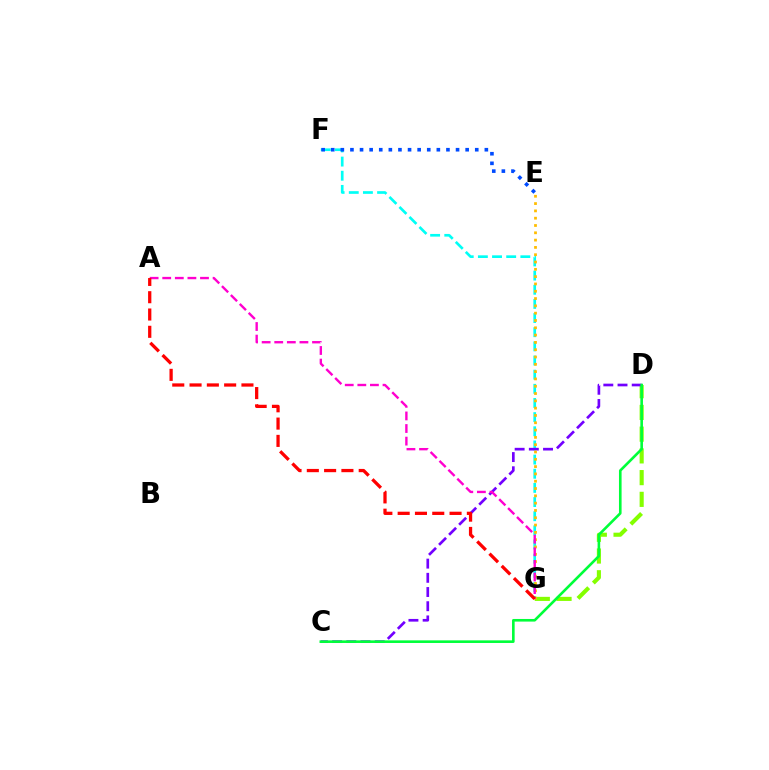{('F', 'G'): [{'color': '#00fff6', 'line_style': 'dashed', 'thickness': 1.92}], ('D', 'G'): [{'color': '#84ff00', 'line_style': 'dashed', 'thickness': 2.95}], ('C', 'D'): [{'color': '#7200ff', 'line_style': 'dashed', 'thickness': 1.93}, {'color': '#00ff39', 'line_style': 'solid', 'thickness': 1.88}], ('E', 'G'): [{'color': '#ffbd00', 'line_style': 'dotted', 'thickness': 1.99}], ('A', 'G'): [{'color': '#ff00cf', 'line_style': 'dashed', 'thickness': 1.71}, {'color': '#ff0000', 'line_style': 'dashed', 'thickness': 2.35}], ('E', 'F'): [{'color': '#004bff', 'line_style': 'dotted', 'thickness': 2.61}]}